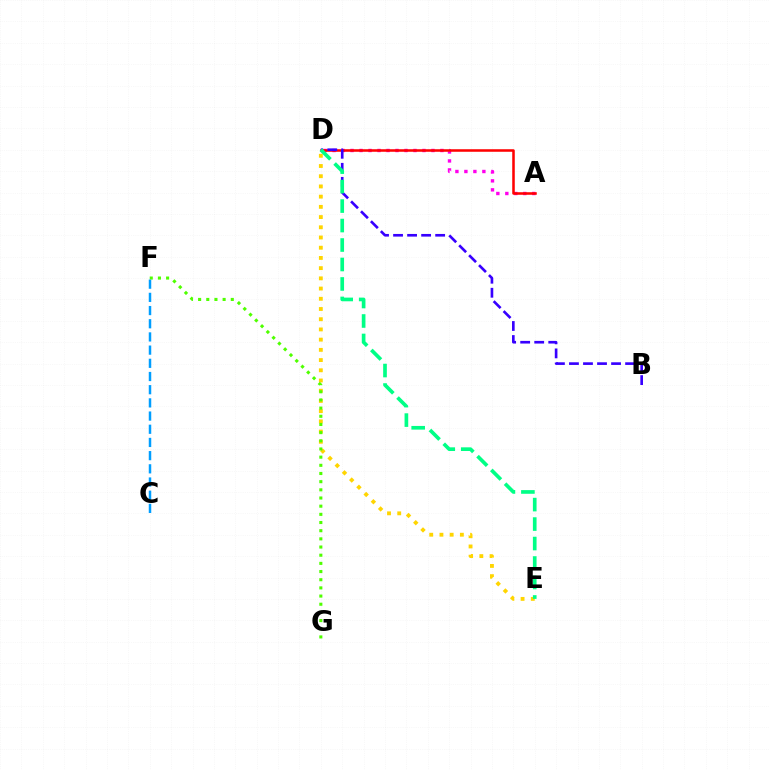{('D', 'E'): [{'color': '#ffd500', 'line_style': 'dotted', 'thickness': 2.78}, {'color': '#00ff86', 'line_style': 'dashed', 'thickness': 2.65}], ('F', 'G'): [{'color': '#4fff00', 'line_style': 'dotted', 'thickness': 2.22}], ('A', 'D'): [{'color': '#ff00ed', 'line_style': 'dotted', 'thickness': 2.44}, {'color': '#ff0000', 'line_style': 'solid', 'thickness': 1.83}], ('C', 'F'): [{'color': '#009eff', 'line_style': 'dashed', 'thickness': 1.79}], ('B', 'D'): [{'color': '#3700ff', 'line_style': 'dashed', 'thickness': 1.91}]}